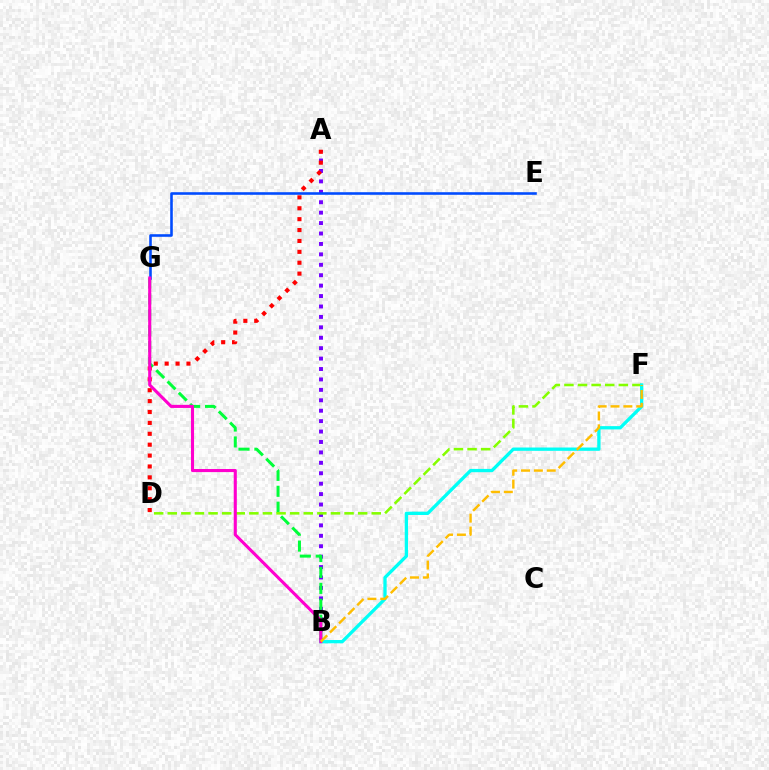{('A', 'B'): [{'color': '#7200ff', 'line_style': 'dotted', 'thickness': 2.83}], ('B', 'G'): [{'color': '#00ff39', 'line_style': 'dashed', 'thickness': 2.16}, {'color': '#ff00cf', 'line_style': 'solid', 'thickness': 2.23}], ('E', 'G'): [{'color': '#004bff', 'line_style': 'solid', 'thickness': 1.86}], ('D', 'F'): [{'color': '#84ff00', 'line_style': 'dashed', 'thickness': 1.85}], ('B', 'F'): [{'color': '#00fff6', 'line_style': 'solid', 'thickness': 2.37}, {'color': '#ffbd00', 'line_style': 'dashed', 'thickness': 1.75}], ('A', 'D'): [{'color': '#ff0000', 'line_style': 'dotted', 'thickness': 2.96}]}